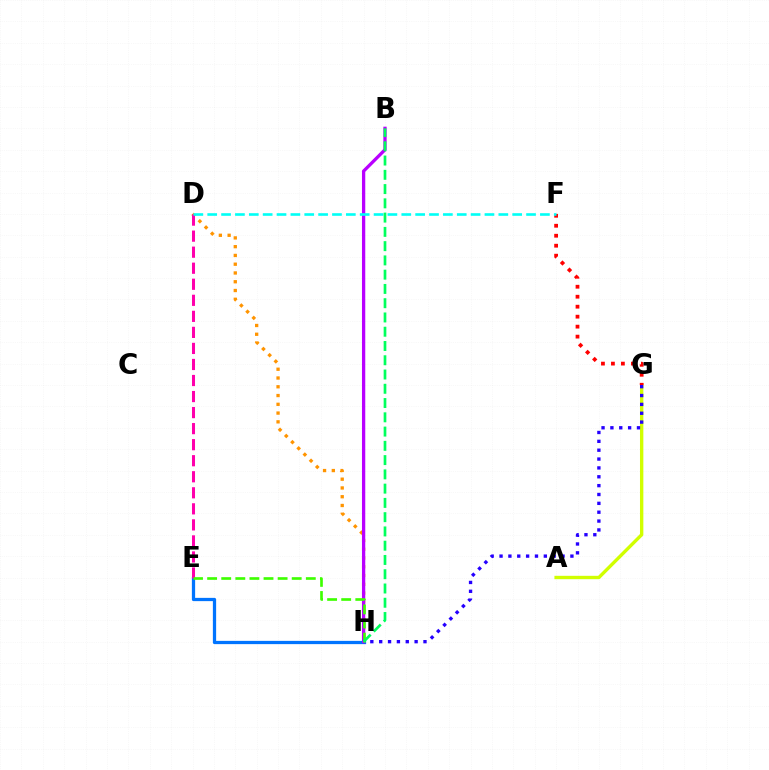{('D', 'H'): [{'color': '#ff9400', 'line_style': 'dotted', 'thickness': 2.38}], ('A', 'G'): [{'color': '#d1ff00', 'line_style': 'solid', 'thickness': 2.42}], ('E', 'H'): [{'color': '#0074ff', 'line_style': 'solid', 'thickness': 2.35}, {'color': '#3dff00', 'line_style': 'dashed', 'thickness': 1.92}], ('F', 'G'): [{'color': '#ff0000', 'line_style': 'dotted', 'thickness': 2.71}], ('D', 'E'): [{'color': '#ff00ac', 'line_style': 'dashed', 'thickness': 2.18}], ('G', 'H'): [{'color': '#2500ff', 'line_style': 'dotted', 'thickness': 2.41}], ('B', 'H'): [{'color': '#b900ff', 'line_style': 'solid', 'thickness': 2.36}, {'color': '#00ff5c', 'line_style': 'dashed', 'thickness': 1.94}], ('D', 'F'): [{'color': '#00fff6', 'line_style': 'dashed', 'thickness': 1.88}]}